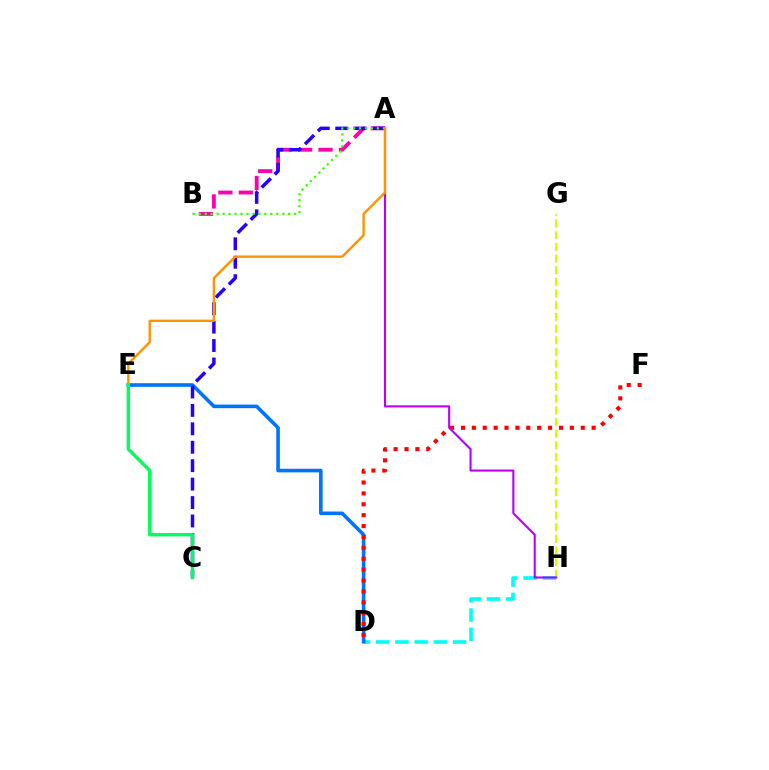{('G', 'H'): [{'color': '#d1ff00', 'line_style': 'dashed', 'thickness': 1.59}], ('A', 'B'): [{'color': '#ff00ac', 'line_style': 'dashed', 'thickness': 2.77}, {'color': '#3dff00', 'line_style': 'dotted', 'thickness': 1.62}], ('D', 'H'): [{'color': '#00fff6', 'line_style': 'dashed', 'thickness': 2.61}], ('D', 'E'): [{'color': '#0074ff', 'line_style': 'solid', 'thickness': 2.6}], ('A', 'C'): [{'color': '#2500ff', 'line_style': 'dashed', 'thickness': 2.5}], ('D', 'F'): [{'color': '#ff0000', 'line_style': 'dotted', 'thickness': 2.96}], ('A', 'H'): [{'color': '#b900ff', 'line_style': 'solid', 'thickness': 1.51}], ('A', 'E'): [{'color': '#ff9400', 'line_style': 'solid', 'thickness': 1.73}], ('C', 'E'): [{'color': '#00ff5c', 'line_style': 'solid', 'thickness': 2.44}]}